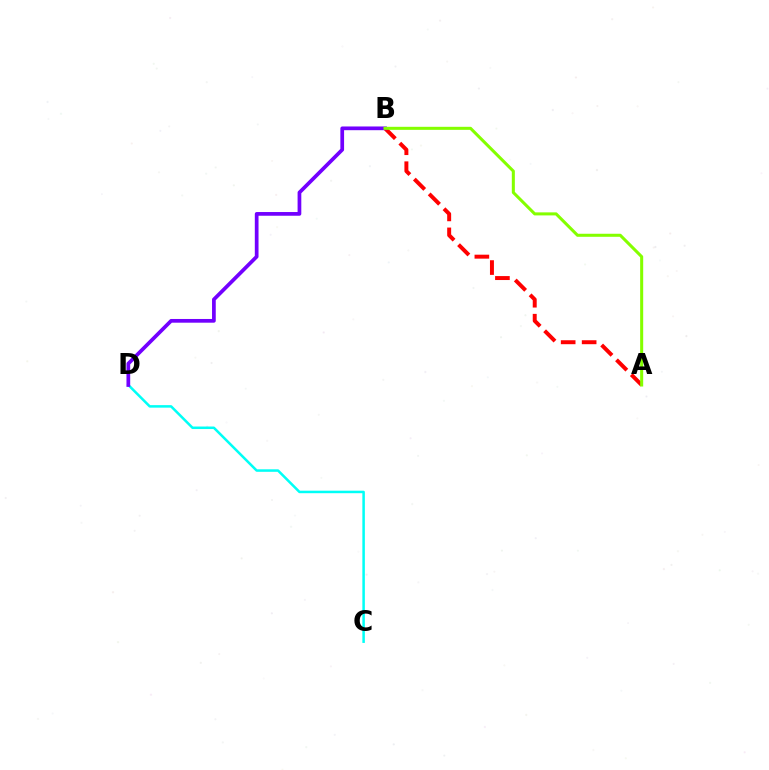{('C', 'D'): [{'color': '#00fff6', 'line_style': 'solid', 'thickness': 1.81}], ('A', 'B'): [{'color': '#ff0000', 'line_style': 'dashed', 'thickness': 2.85}, {'color': '#84ff00', 'line_style': 'solid', 'thickness': 2.19}], ('B', 'D'): [{'color': '#7200ff', 'line_style': 'solid', 'thickness': 2.68}]}